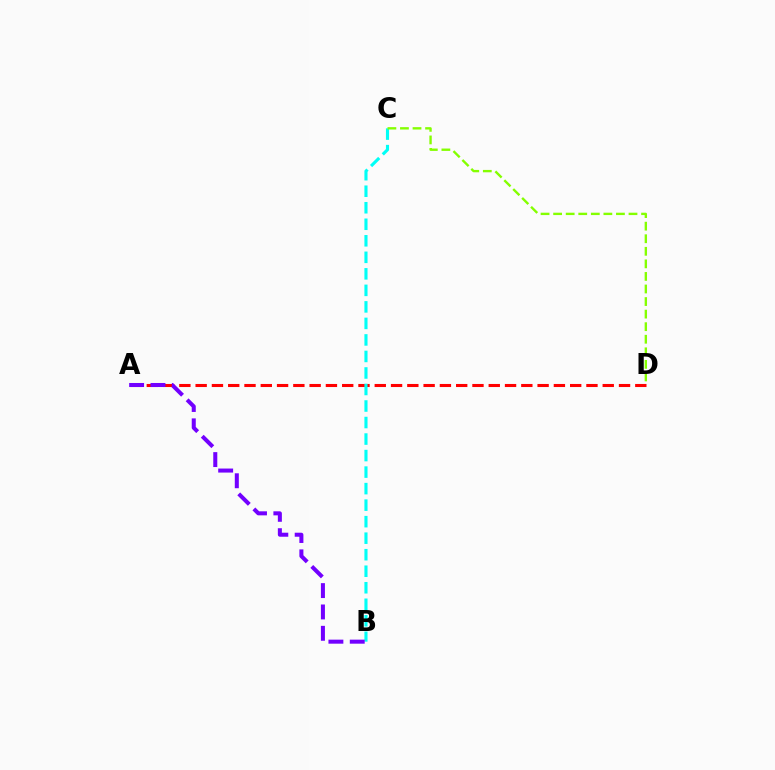{('A', 'D'): [{'color': '#ff0000', 'line_style': 'dashed', 'thickness': 2.21}], ('B', 'C'): [{'color': '#00fff6', 'line_style': 'dashed', 'thickness': 2.24}], ('A', 'B'): [{'color': '#7200ff', 'line_style': 'dashed', 'thickness': 2.9}], ('C', 'D'): [{'color': '#84ff00', 'line_style': 'dashed', 'thickness': 1.71}]}